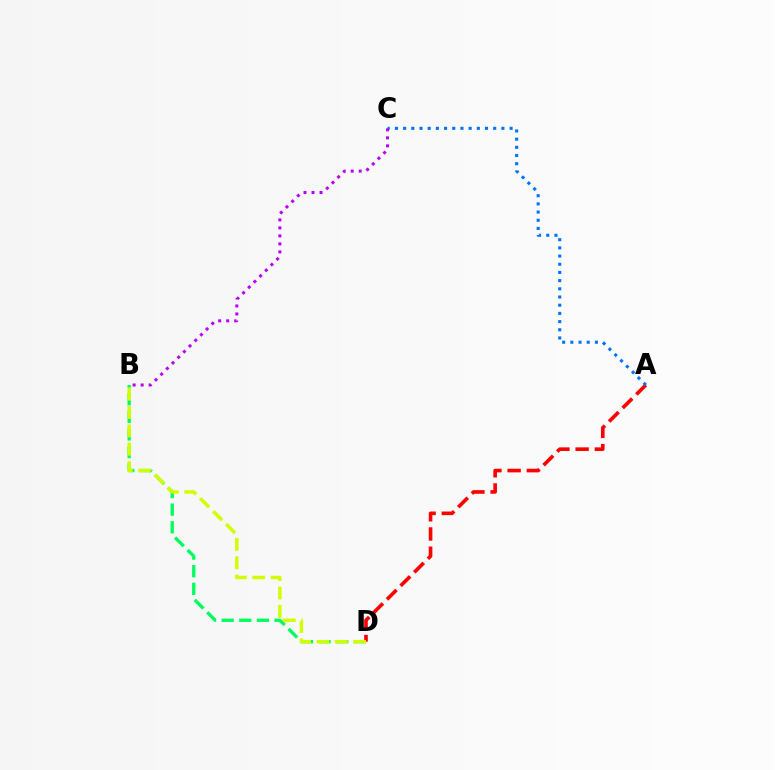{('B', 'D'): [{'color': '#00ff5c', 'line_style': 'dashed', 'thickness': 2.39}, {'color': '#d1ff00', 'line_style': 'dashed', 'thickness': 2.49}], ('A', 'D'): [{'color': '#ff0000', 'line_style': 'dashed', 'thickness': 2.61}], ('A', 'C'): [{'color': '#0074ff', 'line_style': 'dotted', 'thickness': 2.23}], ('B', 'C'): [{'color': '#b900ff', 'line_style': 'dotted', 'thickness': 2.17}]}